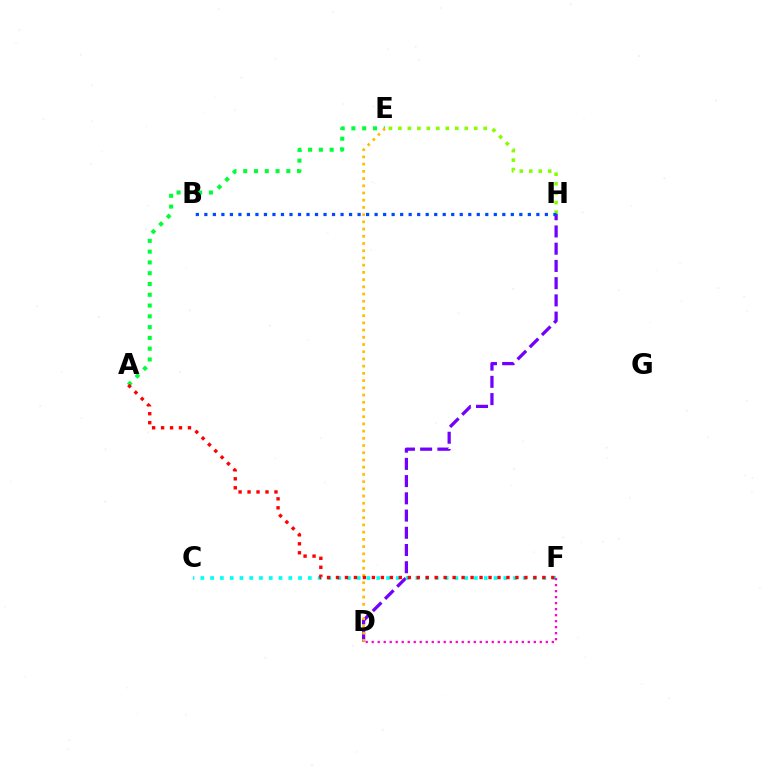{('D', 'H'): [{'color': '#7200ff', 'line_style': 'dashed', 'thickness': 2.34}], ('E', 'H'): [{'color': '#84ff00', 'line_style': 'dotted', 'thickness': 2.57}], ('A', 'E'): [{'color': '#00ff39', 'line_style': 'dotted', 'thickness': 2.93}], ('D', 'E'): [{'color': '#ffbd00', 'line_style': 'dotted', 'thickness': 1.96}], ('C', 'F'): [{'color': '#00fff6', 'line_style': 'dotted', 'thickness': 2.66}], ('B', 'H'): [{'color': '#004bff', 'line_style': 'dotted', 'thickness': 2.31}], ('A', 'F'): [{'color': '#ff0000', 'line_style': 'dotted', 'thickness': 2.44}], ('D', 'F'): [{'color': '#ff00cf', 'line_style': 'dotted', 'thickness': 1.63}]}